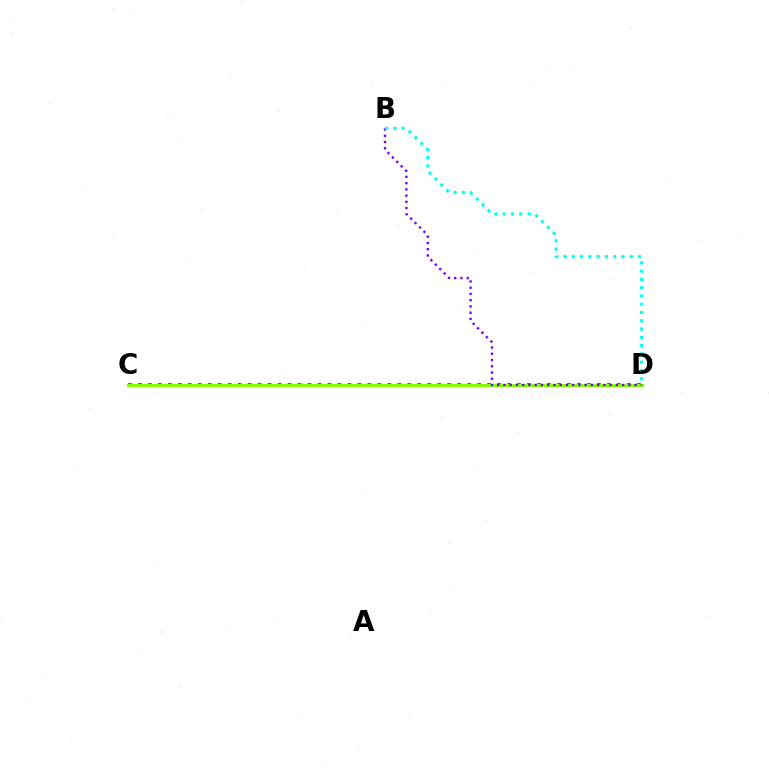{('C', 'D'): [{'color': '#ff0000', 'line_style': 'dotted', 'thickness': 2.71}, {'color': '#84ff00', 'line_style': 'solid', 'thickness': 2.22}], ('B', 'D'): [{'color': '#7200ff', 'line_style': 'dotted', 'thickness': 1.7}, {'color': '#00fff6', 'line_style': 'dotted', 'thickness': 2.25}]}